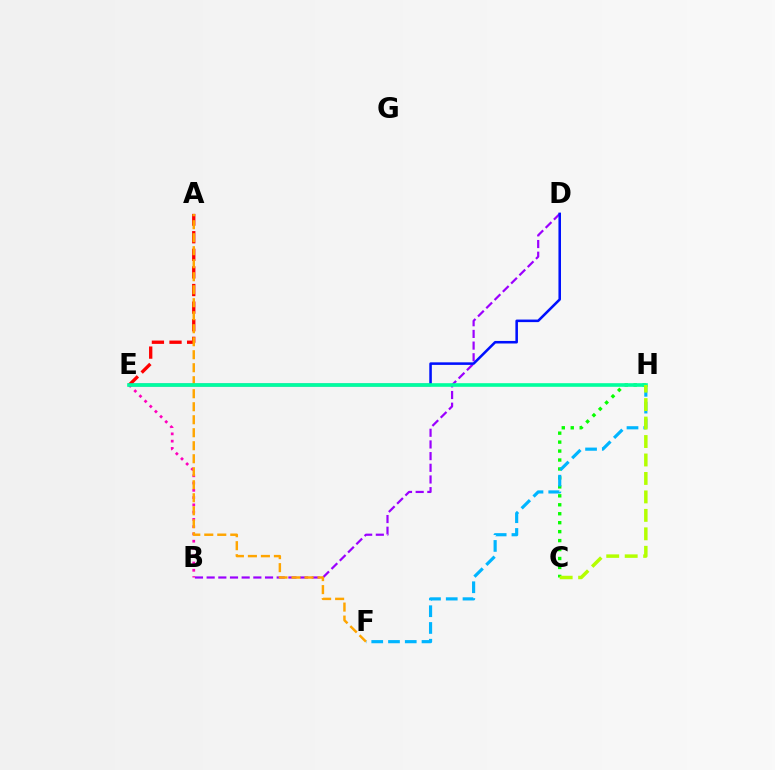{('B', 'D'): [{'color': '#9b00ff', 'line_style': 'dashed', 'thickness': 1.59}], ('C', 'H'): [{'color': '#08ff00', 'line_style': 'dotted', 'thickness': 2.43}, {'color': '#b3ff00', 'line_style': 'dashed', 'thickness': 2.51}], ('F', 'H'): [{'color': '#00b5ff', 'line_style': 'dashed', 'thickness': 2.28}], ('A', 'E'): [{'color': '#ff0000', 'line_style': 'dashed', 'thickness': 2.39}], ('B', 'E'): [{'color': '#ff00bd', 'line_style': 'dotted', 'thickness': 1.97}], ('D', 'E'): [{'color': '#0010ff', 'line_style': 'solid', 'thickness': 1.84}], ('A', 'F'): [{'color': '#ffa500', 'line_style': 'dashed', 'thickness': 1.77}], ('E', 'H'): [{'color': '#00ff9d', 'line_style': 'solid', 'thickness': 2.61}]}